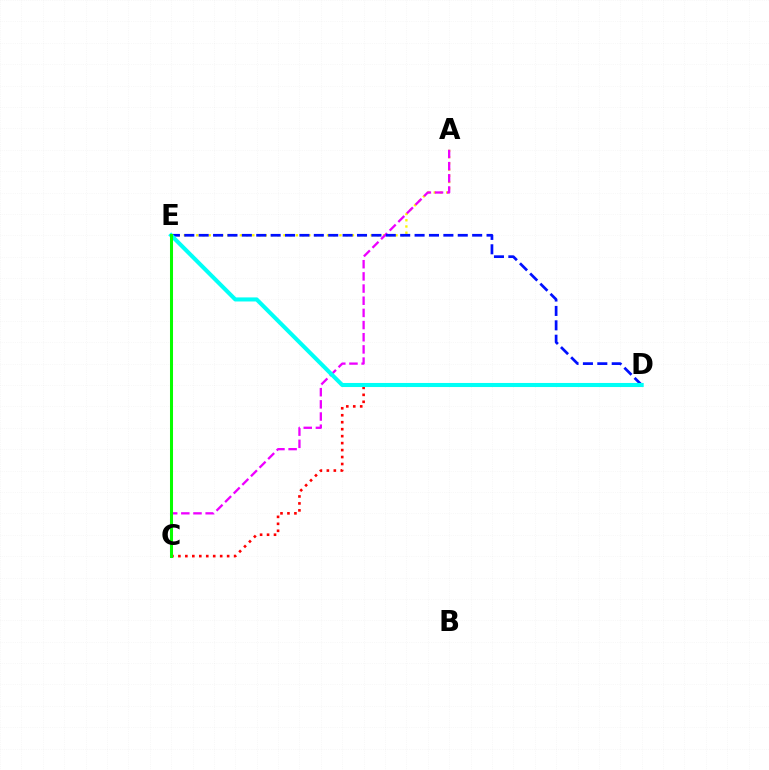{('A', 'E'): [{'color': '#fcf500', 'line_style': 'dotted', 'thickness': 1.69}], ('A', 'C'): [{'color': '#ee00ff', 'line_style': 'dashed', 'thickness': 1.65}], ('C', 'D'): [{'color': '#ff0000', 'line_style': 'dotted', 'thickness': 1.89}], ('D', 'E'): [{'color': '#0010ff', 'line_style': 'dashed', 'thickness': 1.96}, {'color': '#00fff6', 'line_style': 'solid', 'thickness': 2.93}], ('C', 'E'): [{'color': '#08ff00', 'line_style': 'solid', 'thickness': 2.19}]}